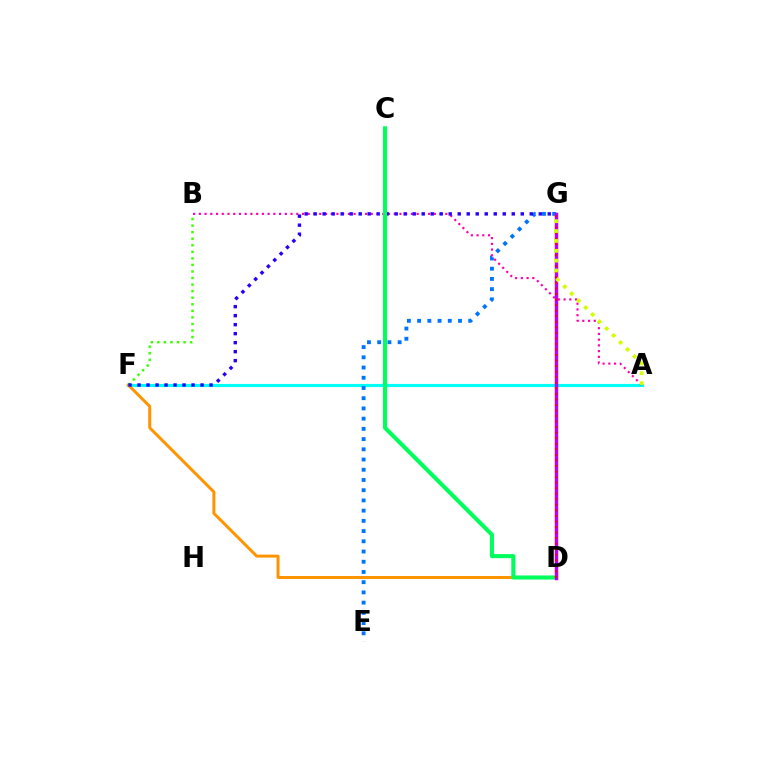{('A', 'F'): [{'color': '#00fff6', 'line_style': 'solid', 'thickness': 2.27}], ('D', 'F'): [{'color': '#ff9400', 'line_style': 'solid', 'thickness': 2.15}], ('A', 'B'): [{'color': '#ff00ac', 'line_style': 'dotted', 'thickness': 1.56}], ('B', 'F'): [{'color': '#3dff00', 'line_style': 'dotted', 'thickness': 1.78}], ('E', 'G'): [{'color': '#0074ff', 'line_style': 'dotted', 'thickness': 2.78}], ('F', 'G'): [{'color': '#2500ff', 'line_style': 'dotted', 'thickness': 2.45}], ('C', 'D'): [{'color': '#00ff5c', 'line_style': 'solid', 'thickness': 2.94}], ('D', 'G'): [{'color': '#b900ff', 'line_style': 'solid', 'thickness': 2.49}, {'color': '#ff0000', 'line_style': 'dotted', 'thickness': 1.51}], ('A', 'G'): [{'color': '#d1ff00', 'line_style': 'dotted', 'thickness': 2.68}]}